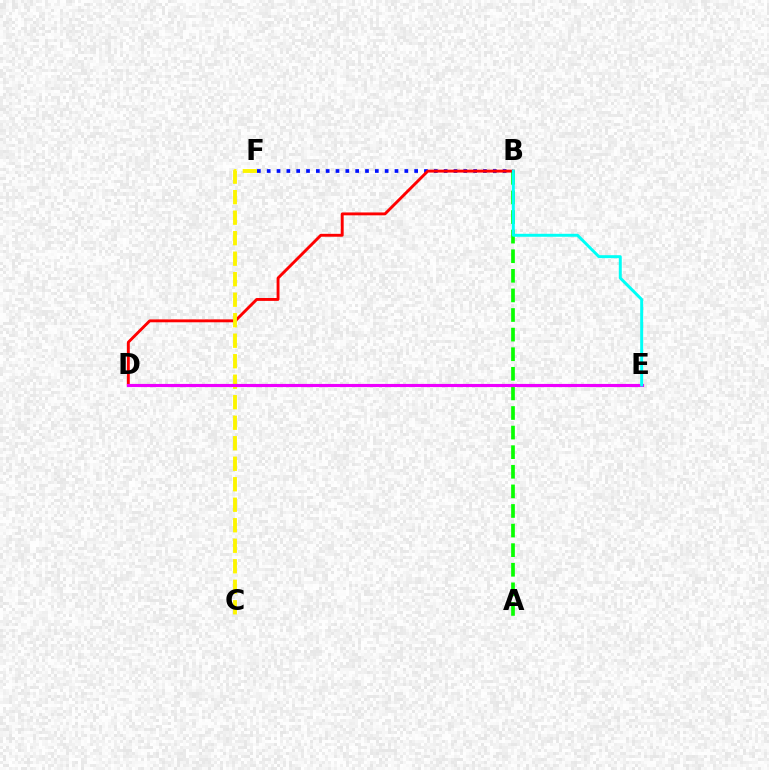{('A', 'B'): [{'color': '#08ff00', 'line_style': 'dashed', 'thickness': 2.66}], ('B', 'F'): [{'color': '#0010ff', 'line_style': 'dotted', 'thickness': 2.67}], ('B', 'D'): [{'color': '#ff0000', 'line_style': 'solid', 'thickness': 2.08}], ('C', 'F'): [{'color': '#fcf500', 'line_style': 'dashed', 'thickness': 2.79}], ('D', 'E'): [{'color': '#ee00ff', 'line_style': 'solid', 'thickness': 2.25}], ('B', 'E'): [{'color': '#00fff6', 'line_style': 'solid', 'thickness': 2.13}]}